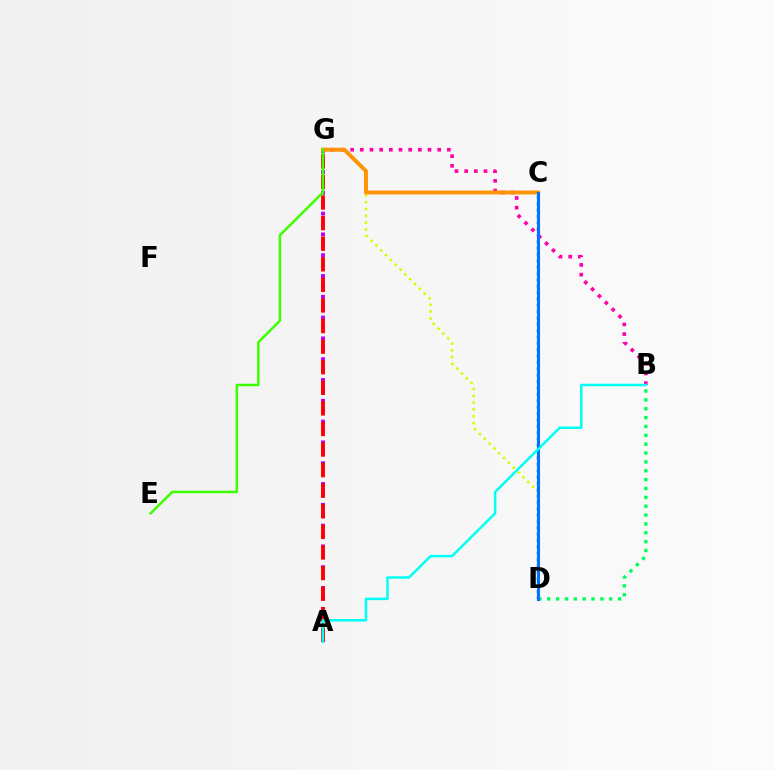{('A', 'G'): [{'color': '#b900ff', 'line_style': 'dotted', 'thickness': 2.83}, {'color': '#ff0000', 'line_style': 'dashed', 'thickness': 2.8}], ('B', 'G'): [{'color': '#ff00ac', 'line_style': 'dotted', 'thickness': 2.63}], ('C', 'D'): [{'color': '#2500ff', 'line_style': 'dotted', 'thickness': 1.73}, {'color': '#0074ff', 'line_style': 'solid', 'thickness': 2.22}], ('B', 'D'): [{'color': '#00ff5c', 'line_style': 'dotted', 'thickness': 2.41}], ('D', 'G'): [{'color': '#d1ff00', 'line_style': 'dotted', 'thickness': 1.85}], ('C', 'G'): [{'color': '#ff9400', 'line_style': 'solid', 'thickness': 2.82}], ('E', 'G'): [{'color': '#3dff00', 'line_style': 'solid', 'thickness': 1.8}], ('A', 'B'): [{'color': '#00fff6', 'line_style': 'solid', 'thickness': 1.79}]}